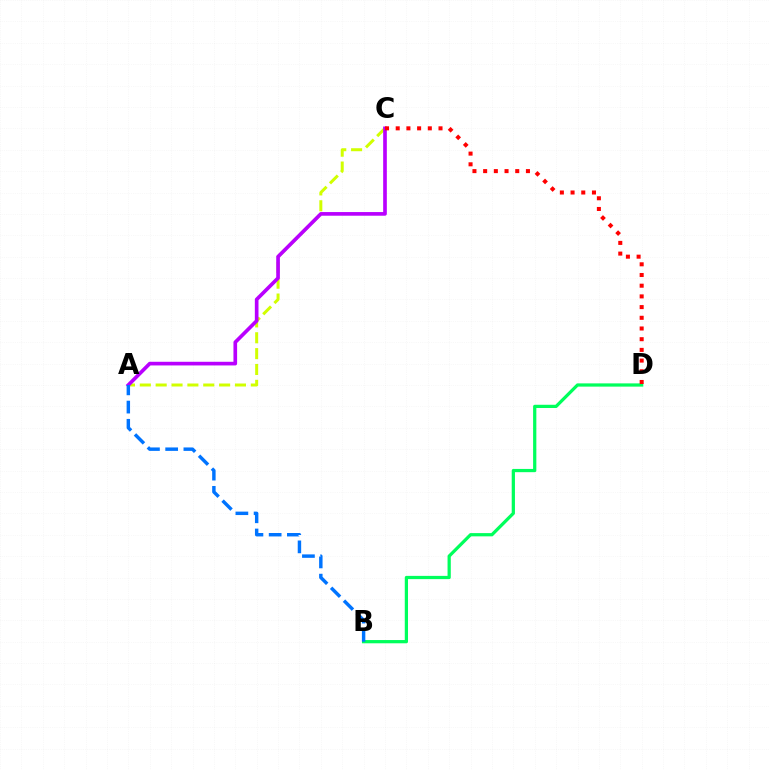{('A', 'C'): [{'color': '#d1ff00', 'line_style': 'dashed', 'thickness': 2.15}, {'color': '#b900ff', 'line_style': 'solid', 'thickness': 2.64}], ('B', 'D'): [{'color': '#00ff5c', 'line_style': 'solid', 'thickness': 2.33}], ('A', 'B'): [{'color': '#0074ff', 'line_style': 'dashed', 'thickness': 2.48}], ('C', 'D'): [{'color': '#ff0000', 'line_style': 'dotted', 'thickness': 2.91}]}